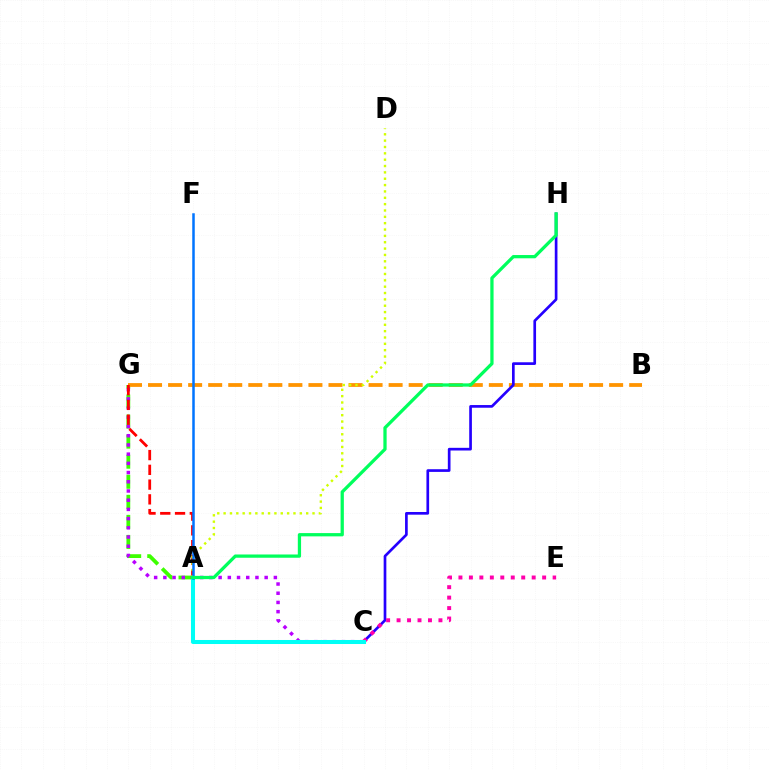{('A', 'G'): [{'color': '#3dff00', 'line_style': 'dashed', 'thickness': 2.72}, {'color': '#ff0000', 'line_style': 'dashed', 'thickness': 2.01}], ('B', 'G'): [{'color': '#ff9400', 'line_style': 'dashed', 'thickness': 2.72}], ('C', 'H'): [{'color': '#2500ff', 'line_style': 'solid', 'thickness': 1.93}], ('C', 'G'): [{'color': '#b900ff', 'line_style': 'dotted', 'thickness': 2.5}], ('C', 'E'): [{'color': '#ff00ac', 'line_style': 'dotted', 'thickness': 2.84}], ('A', 'C'): [{'color': '#00fff6', 'line_style': 'solid', 'thickness': 2.9}], ('A', 'D'): [{'color': '#d1ff00', 'line_style': 'dotted', 'thickness': 1.73}], ('A', 'F'): [{'color': '#0074ff', 'line_style': 'solid', 'thickness': 1.81}], ('A', 'H'): [{'color': '#00ff5c', 'line_style': 'solid', 'thickness': 2.35}]}